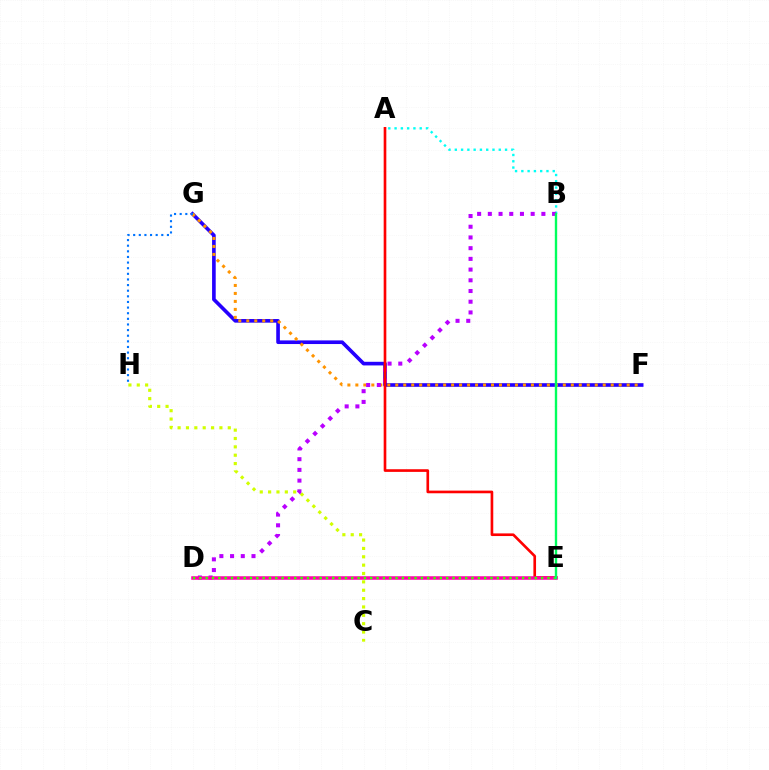{('F', 'G'): [{'color': '#2500ff', 'line_style': 'solid', 'thickness': 2.62}, {'color': '#ff9400', 'line_style': 'dotted', 'thickness': 2.17}], ('C', 'H'): [{'color': '#d1ff00', 'line_style': 'dotted', 'thickness': 2.27}], ('A', 'B'): [{'color': '#00fff6', 'line_style': 'dotted', 'thickness': 1.71}], ('B', 'D'): [{'color': '#b900ff', 'line_style': 'dotted', 'thickness': 2.91}], ('A', 'E'): [{'color': '#ff0000', 'line_style': 'solid', 'thickness': 1.91}], ('G', 'H'): [{'color': '#0074ff', 'line_style': 'dotted', 'thickness': 1.53}], ('D', 'E'): [{'color': '#ff00ac', 'line_style': 'solid', 'thickness': 2.53}, {'color': '#3dff00', 'line_style': 'dotted', 'thickness': 1.72}], ('B', 'E'): [{'color': '#00ff5c', 'line_style': 'solid', 'thickness': 1.71}]}